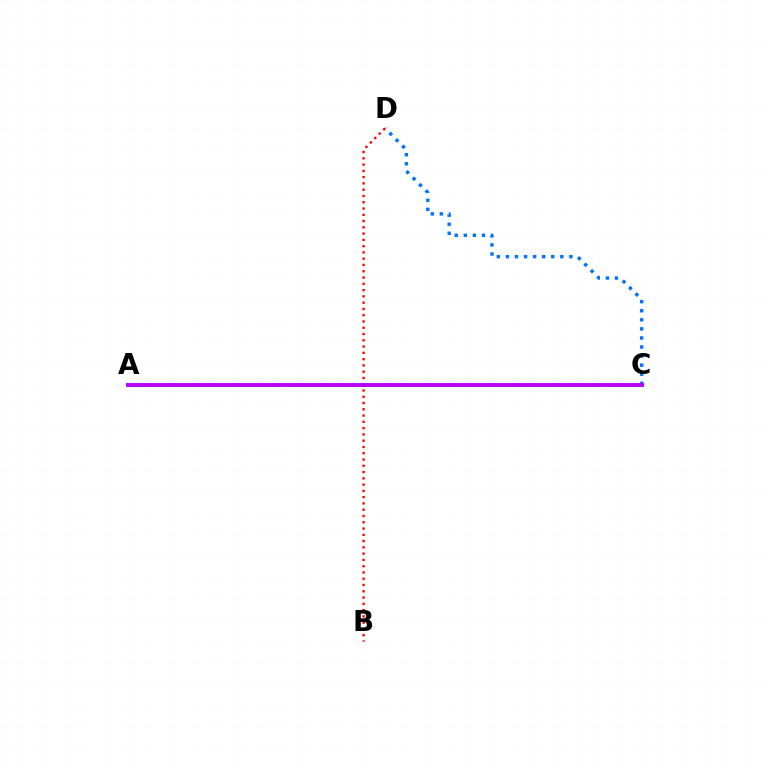{('C', 'D'): [{'color': '#0074ff', 'line_style': 'dotted', 'thickness': 2.46}], ('A', 'C'): [{'color': '#00ff5c', 'line_style': 'solid', 'thickness': 1.93}, {'color': '#d1ff00', 'line_style': 'dotted', 'thickness': 2.72}, {'color': '#b900ff', 'line_style': 'solid', 'thickness': 2.81}], ('B', 'D'): [{'color': '#ff0000', 'line_style': 'dotted', 'thickness': 1.7}]}